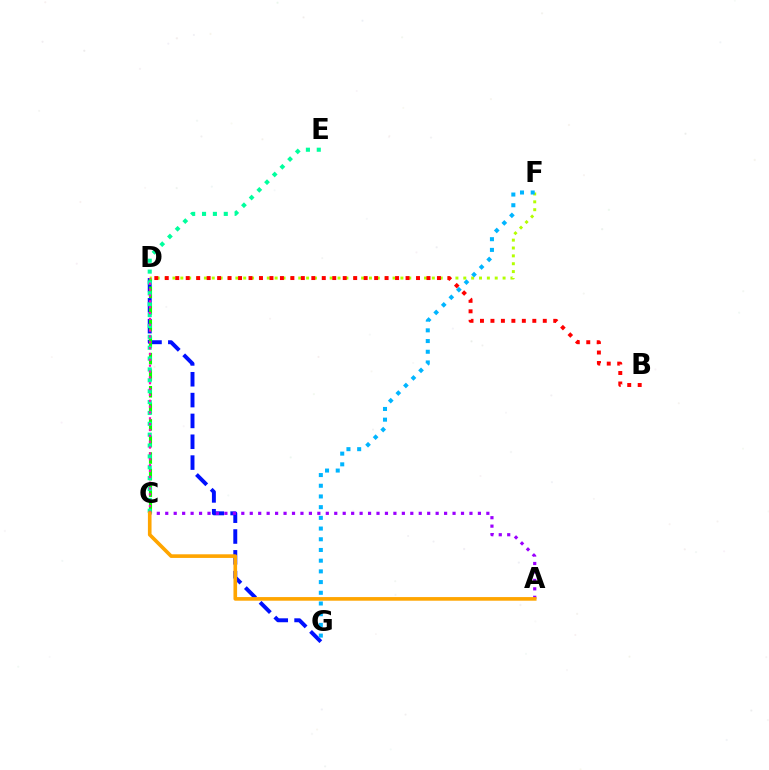{('D', 'G'): [{'color': '#0010ff', 'line_style': 'dashed', 'thickness': 2.83}], ('C', 'D'): [{'color': '#08ff00', 'line_style': 'dashed', 'thickness': 2.25}, {'color': '#ff00bd', 'line_style': 'dotted', 'thickness': 1.59}], ('C', 'E'): [{'color': '#00ff9d', 'line_style': 'dotted', 'thickness': 2.95}], ('D', 'F'): [{'color': '#b3ff00', 'line_style': 'dotted', 'thickness': 2.14}], ('F', 'G'): [{'color': '#00b5ff', 'line_style': 'dotted', 'thickness': 2.91}], ('B', 'D'): [{'color': '#ff0000', 'line_style': 'dotted', 'thickness': 2.84}], ('A', 'C'): [{'color': '#9b00ff', 'line_style': 'dotted', 'thickness': 2.3}, {'color': '#ffa500', 'line_style': 'solid', 'thickness': 2.62}]}